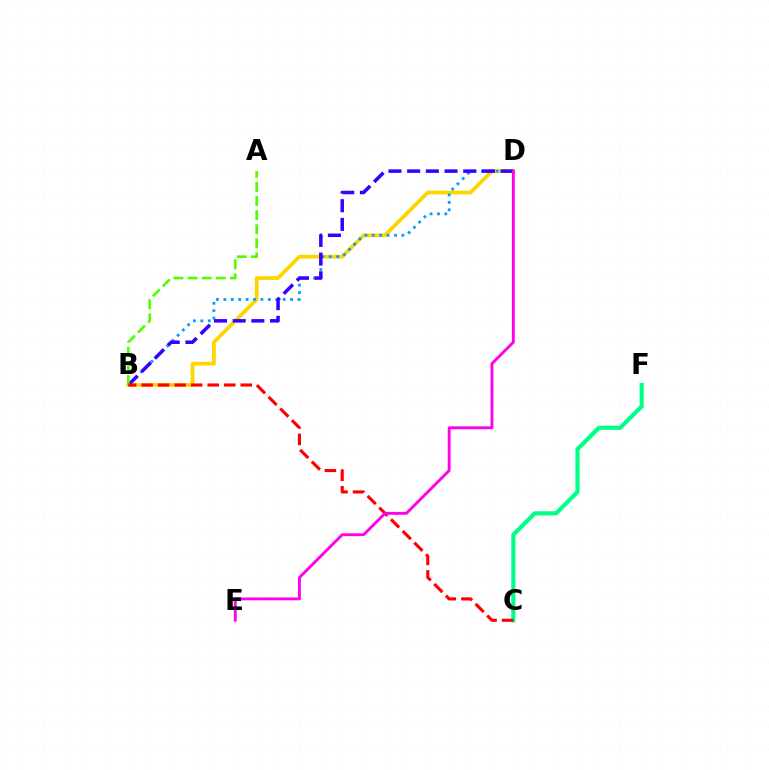{('B', 'D'): [{'color': '#ffd500', 'line_style': 'solid', 'thickness': 2.73}, {'color': '#009eff', 'line_style': 'dotted', 'thickness': 2.01}, {'color': '#3700ff', 'line_style': 'dashed', 'thickness': 2.54}], ('A', 'B'): [{'color': '#4fff00', 'line_style': 'dashed', 'thickness': 1.92}], ('C', 'F'): [{'color': '#00ff86', 'line_style': 'solid', 'thickness': 3.0}], ('B', 'C'): [{'color': '#ff0000', 'line_style': 'dashed', 'thickness': 2.24}], ('D', 'E'): [{'color': '#ff00ed', 'line_style': 'solid', 'thickness': 2.07}]}